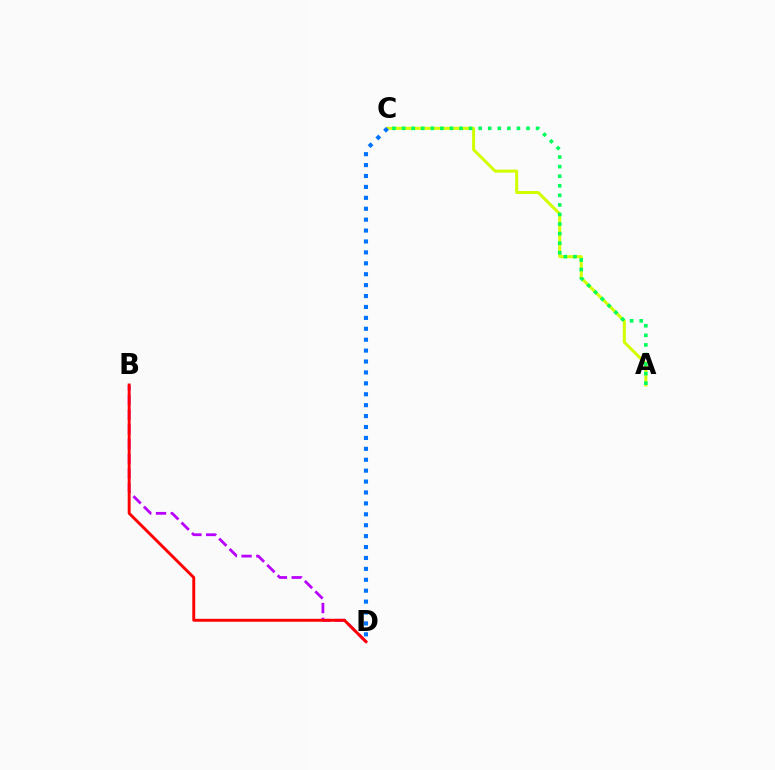{('B', 'D'): [{'color': '#b900ff', 'line_style': 'dashed', 'thickness': 2.0}, {'color': '#ff0000', 'line_style': 'solid', 'thickness': 2.1}], ('A', 'C'): [{'color': '#d1ff00', 'line_style': 'solid', 'thickness': 2.17}, {'color': '#00ff5c', 'line_style': 'dotted', 'thickness': 2.6}], ('C', 'D'): [{'color': '#0074ff', 'line_style': 'dotted', 'thickness': 2.97}]}